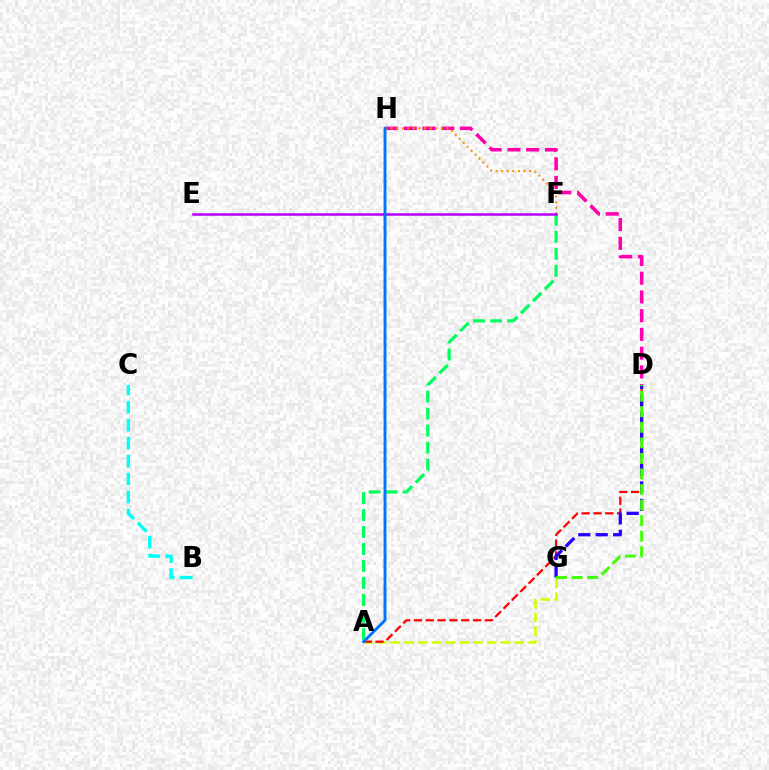{('D', 'H'): [{'color': '#ff00ac', 'line_style': 'dashed', 'thickness': 2.55}], ('A', 'G'): [{'color': '#d1ff00', 'line_style': 'dashed', 'thickness': 1.87}], ('B', 'C'): [{'color': '#00fff6', 'line_style': 'dashed', 'thickness': 2.44}], ('A', 'F'): [{'color': '#00ff5c', 'line_style': 'dashed', 'thickness': 2.31}], ('A', 'D'): [{'color': '#ff0000', 'line_style': 'dashed', 'thickness': 1.61}], ('D', 'G'): [{'color': '#2500ff', 'line_style': 'dashed', 'thickness': 2.37}, {'color': '#3dff00', 'line_style': 'dashed', 'thickness': 2.11}], ('F', 'H'): [{'color': '#ff9400', 'line_style': 'dotted', 'thickness': 1.52}], ('E', 'F'): [{'color': '#b900ff', 'line_style': 'solid', 'thickness': 1.81}], ('A', 'H'): [{'color': '#0074ff', 'line_style': 'solid', 'thickness': 2.08}]}